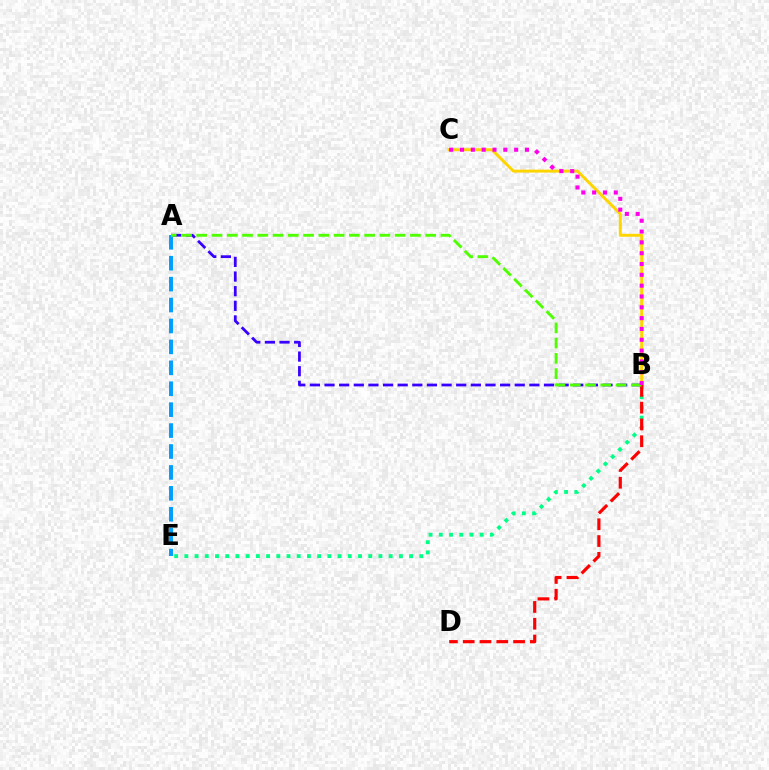{('A', 'B'): [{'color': '#3700ff', 'line_style': 'dashed', 'thickness': 1.99}, {'color': '#4fff00', 'line_style': 'dashed', 'thickness': 2.07}], ('B', 'C'): [{'color': '#ffd500', 'line_style': 'solid', 'thickness': 2.12}, {'color': '#ff00ed', 'line_style': 'dotted', 'thickness': 2.94}], ('B', 'E'): [{'color': '#00ff86', 'line_style': 'dotted', 'thickness': 2.78}], ('A', 'E'): [{'color': '#009eff', 'line_style': 'dashed', 'thickness': 2.84}], ('B', 'D'): [{'color': '#ff0000', 'line_style': 'dashed', 'thickness': 2.28}]}